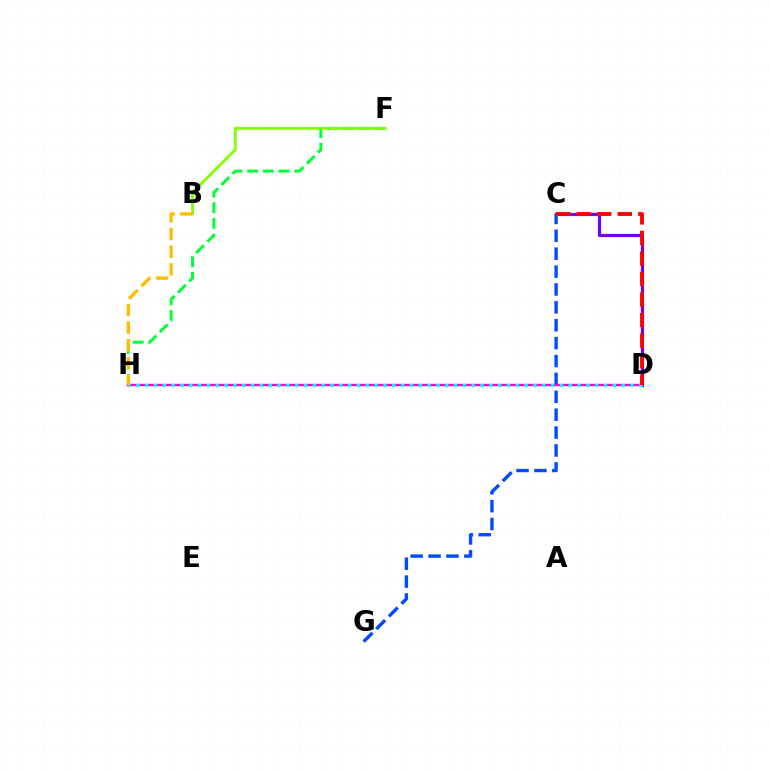{('C', 'D'): [{'color': '#7200ff', 'line_style': 'solid', 'thickness': 2.29}, {'color': '#ff0000', 'line_style': 'dashed', 'thickness': 2.79}], ('F', 'H'): [{'color': '#00ff39', 'line_style': 'dashed', 'thickness': 2.13}], ('B', 'F'): [{'color': '#84ff00', 'line_style': 'solid', 'thickness': 2.06}], ('C', 'G'): [{'color': '#004bff', 'line_style': 'dashed', 'thickness': 2.43}], ('D', 'H'): [{'color': '#ff00cf', 'line_style': 'solid', 'thickness': 1.73}, {'color': '#00fff6', 'line_style': 'dotted', 'thickness': 2.4}], ('B', 'H'): [{'color': '#ffbd00', 'line_style': 'dashed', 'thickness': 2.4}]}